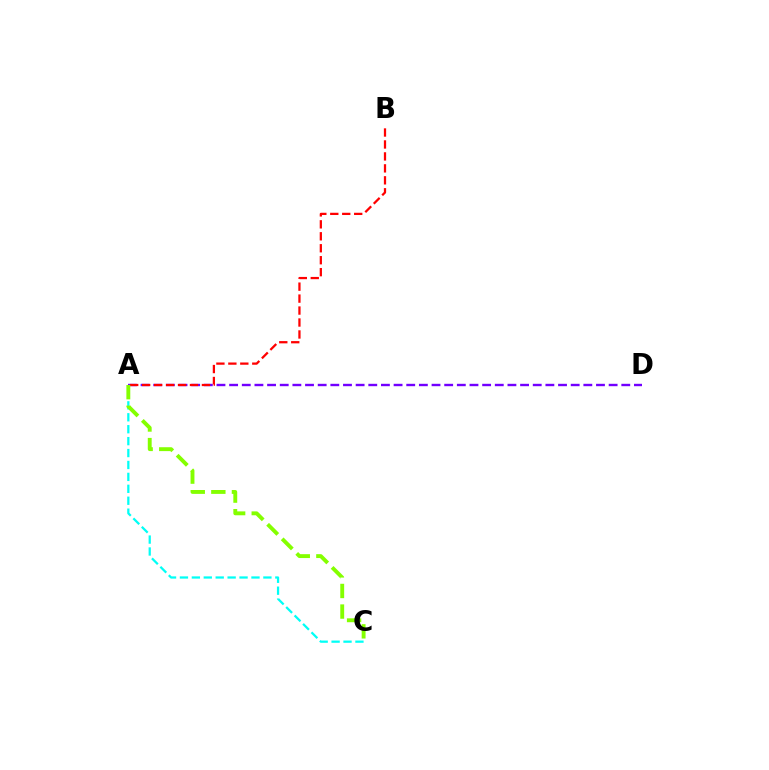{('A', 'D'): [{'color': '#7200ff', 'line_style': 'dashed', 'thickness': 1.72}], ('A', 'C'): [{'color': '#00fff6', 'line_style': 'dashed', 'thickness': 1.62}, {'color': '#84ff00', 'line_style': 'dashed', 'thickness': 2.8}], ('A', 'B'): [{'color': '#ff0000', 'line_style': 'dashed', 'thickness': 1.62}]}